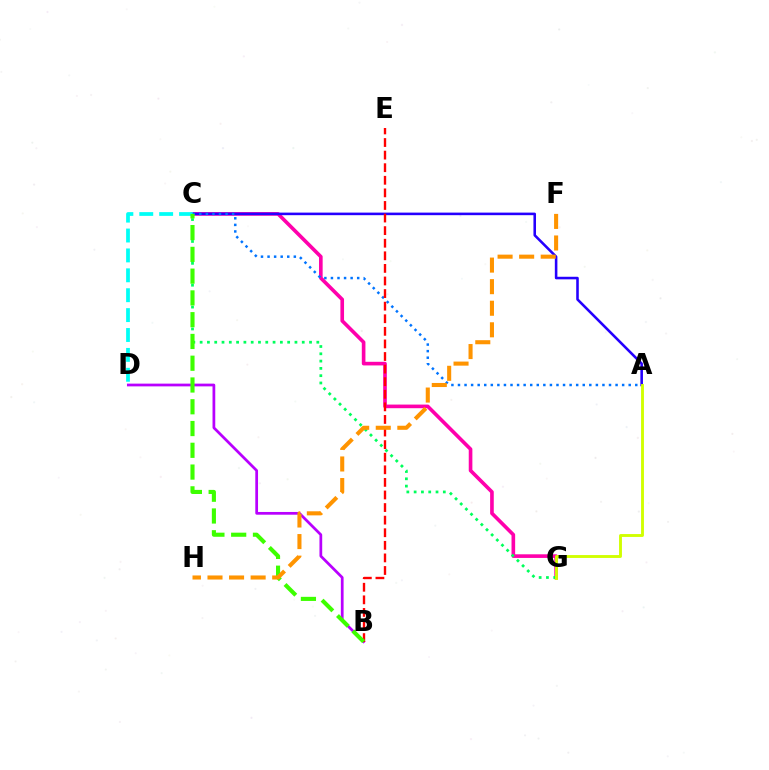{('C', 'G'): [{'color': '#ff00ac', 'line_style': 'solid', 'thickness': 2.61}, {'color': '#00ff5c', 'line_style': 'dotted', 'thickness': 1.98}], ('B', 'D'): [{'color': '#b900ff', 'line_style': 'solid', 'thickness': 1.97}], ('A', 'C'): [{'color': '#2500ff', 'line_style': 'solid', 'thickness': 1.85}, {'color': '#0074ff', 'line_style': 'dotted', 'thickness': 1.78}], ('C', 'D'): [{'color': '#00fff6', 'line_style': 'dashed', 'thickness': 2.7}], ('B', 'E'): [{'color': '#ff0000', 'line_style': 'dashed', 'thickness': 1.71}], ('B', 'C'): [{'color': '#3dff00', 'line_style': 'dashed', 'thickness': 2.96}], ('F', 'H'): [{'color': '#ff9400', 'line_style': 'dashed', 'thickness': 2.93}], ('A', 'G'): [{'color': '#d1ff00', 'line_style': 'solid', 'thickness': 2.07}]}